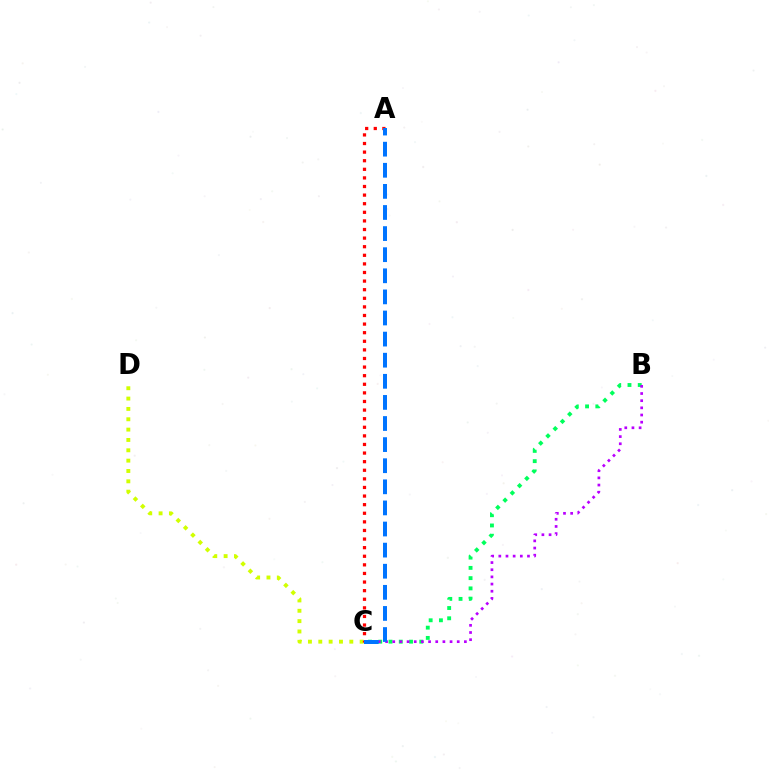{('C', 'D'): [{'color': '#d1ff00', 'line_style': 'dotted', 'thickness': 2.81}], ('B', 'C'): [{'color': '#00ff5c', 'line_style': 'dotted', 'thickness': 2.79}, {'color': '#b900ff', 'line_style': 'dotted', 'thickness': 1.95}], ('A', 'C'): [{'color': '#ff0000', 'line_style': 'dotted', 'thickness': 2.34}, {'color': '#0074ff', 'line_style': 'dashed', 'thickness': 2.87}]}